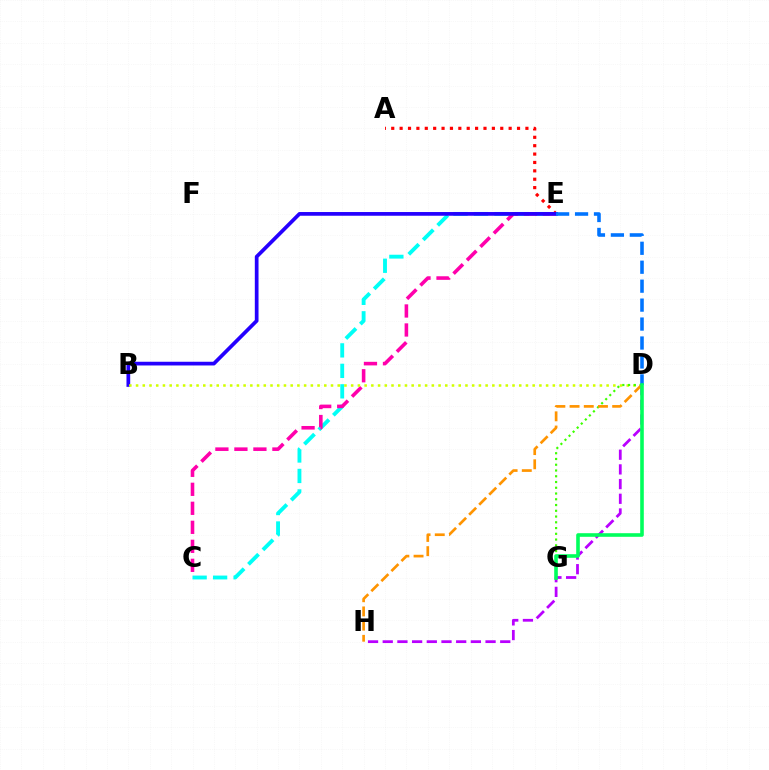{('A', 'E'): [{'color': '#ff0000', 'line_style': 'dotted', 'thickness': 2.28}], ('C', 'E'): [{'color': '#00fff6', 'line_style': 'dashed', 'thickness': 2.78}, {'color': '#ff00ac', 'line_style': 'dashed', 'thickness': 2.58}], ('B', 'E'): [{'color': '#2500ff', 'line_style': 'solid', 'thickness': 2.67}], ('B', 'D'): [{'color': '#d1ff00', 'line_style': 'dotted', 'thickness': 1.83}], ('D', 'H'): [{'color': '#b900ff', 'line_style': 'dashed', 'thickness': 2.0}, {'color': '#ff9400', 'line_style': 'dashed', 'thickness': 1.93}], ('D', 'G'): [{'color': '#3dff00', 'line_style': 'dotted', 'thickness': 1.56}, {'color': '#00ff5c', 'line_style': 'solid', 'thickness': 2.59}], ('D', 'E'): [{'color': '#0074ff', 'line_style': 'dashed', 'thickness': 2.57}]}